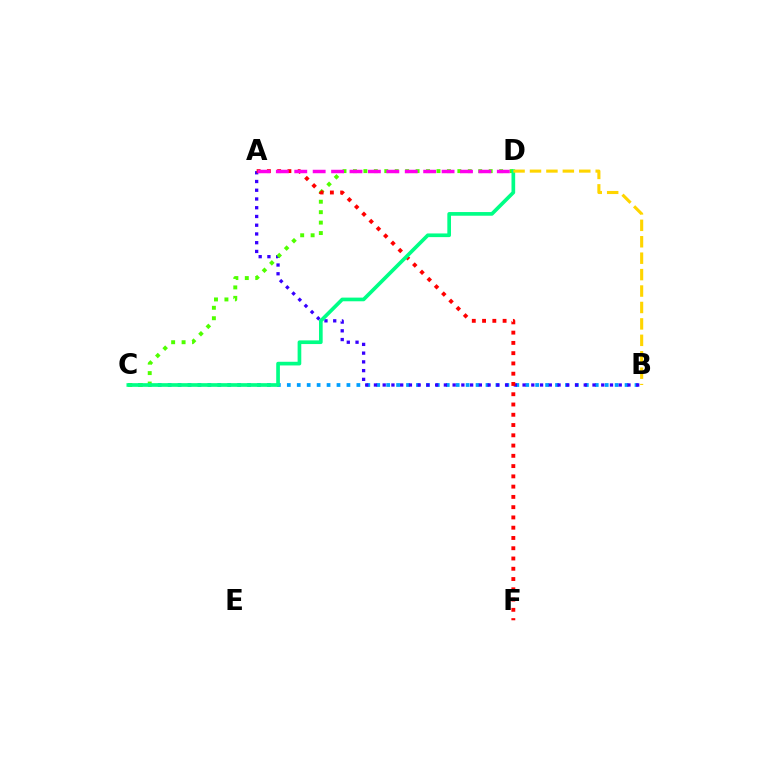{('B', 'C'): [{'color': '#009eff', 'line_style': 'dotted', 'thickness': 2.7}], ('A', 'B'): [{'color': '#3700ff', 'line_style': 'dotted', 'thickness': 2.38}], ('C', 'D'): [{'color': '#4fff00', 'line_style': 'dotted', 'thickness': 2.84}, {'color': '#00ff86', 'line_style': 'solid', 'thickness': 2.64}], ('A', 'F'): [{'color': '#ff0000', 'line_style': 'dotted', 'thickness': 2.79}], ('A', 'D'): [{'color': '#ff00ed', 'line_style': 'dashed', 'thickness': 2.5}], ('B', 'D'): [{'color': '#ffd500', 'line_style': 'dashed', 'thickness': 2.23}]}